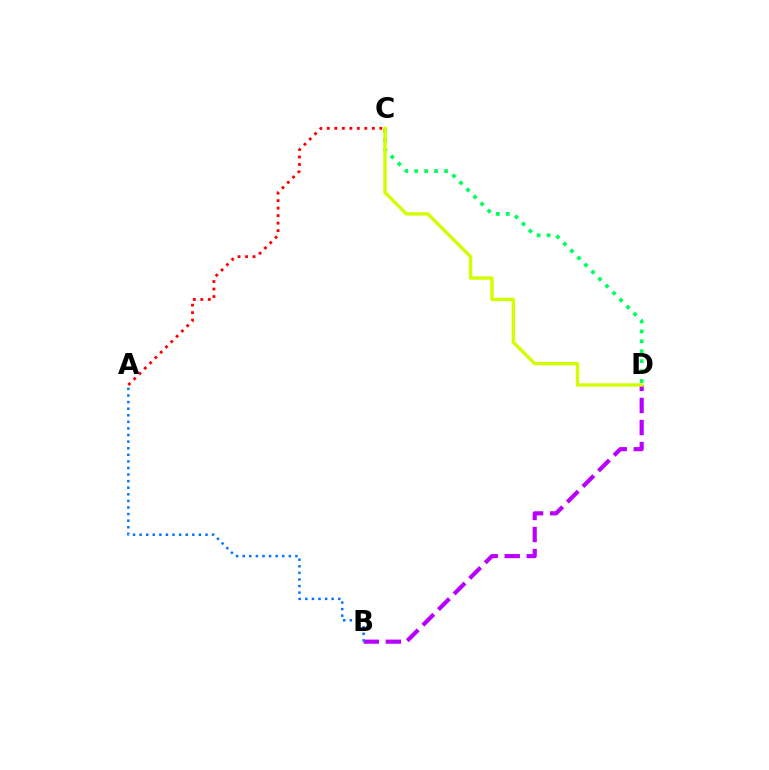{('B', 'D'): [{'color': '#b900ff', 'line_style': 'dashed', 'thickness': 2.99}], ('A', 'B'): [{'color': '#0074ff', 'line_style': 'dotted', 'thickness': 1.79}], ('A', 'C'): [{'color': '#ff0000', 'line_style': 'dotted', 'thickness': 2.04}], ('C', 'D'): [{'color': '#00ff5c', 'line_style': 'dotted', 'thickness': 2.7}, {'color': '#d1ff00', 'line_style': 'solid', 'thickness': 2.44}]}